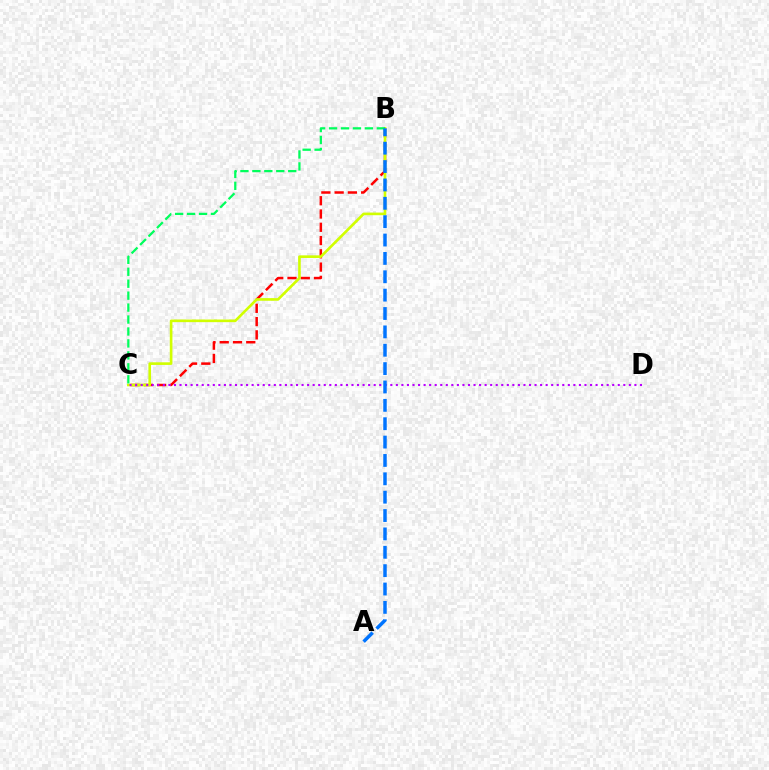{('B', 'C'): [{'color': '#ff0000', 'line_style': 'dashed', 'thickness': 1.8}, {'color': '#d1ff00', 'line_style': 'solid', 'thickness': 1.9}, {'color': '#00ff5c', 'line_style': 'dashed', 'thickness': 1.62}], ('C', 'D'): [{'color': '#b900ff', 'line_style': 'dotted', 'thickness': 1.51}], ('A', 'B'): [{'color': '#0074ff', 'line_style': 'dashed', 'thickness': 2.5}]}